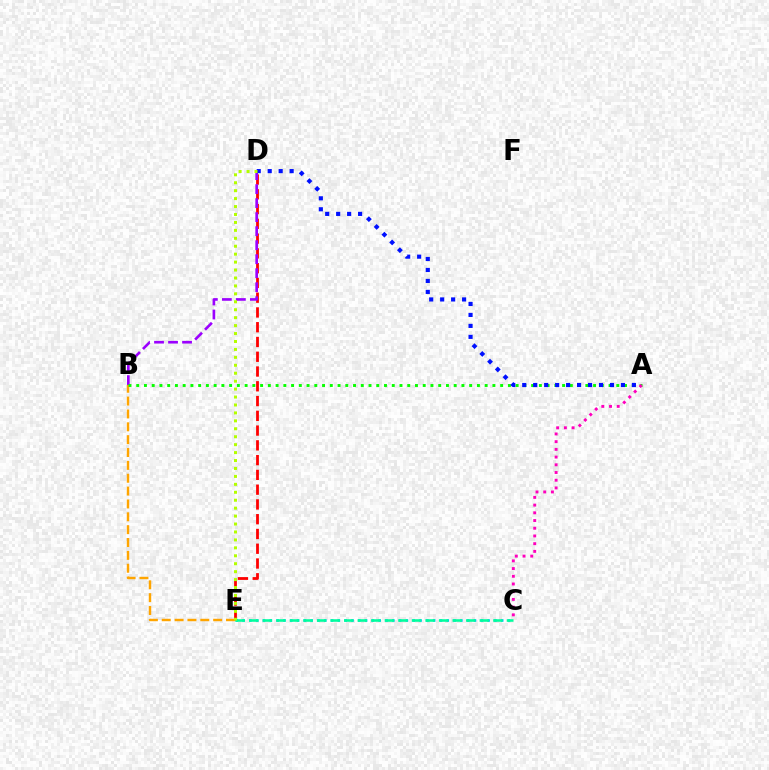{('C', 'E'): [{'color': '#00b5ff', 'line_style': 'dotted', 'thickness': 1.85}, {'color': '#00ff9d', 'line_style': 'dashed', 'thickness': 1.84}], ('D', 'E'): [{'color': '#ff0000', 'line_style': 'dashed', 'thickness': 2.01}, {'color': '#b3ff00', 'line_style': 'dotted', 'thickness': 2.16}], ('B', 'D'): [{'color': '#9b00ff', 'line_style': 'dashed', 'thickness': 1.9}], ('B', 'E'): [{'color': '#ffa500', 'line_style': 'dashed', 'thickness': 1.75}], ('A', 'B'): [{'color': '#08ff00', 'line_style': 'dotted', 'thickness': 2.1}], ('A', 'C'): [{'color': '#ff00bd', 'line_style': 'dotted', 'thickness': 2.1}], ('A', 'D'): [{'color': '#0010ff', 'line_style': 'dotted', 'thickness': 2.98}]}